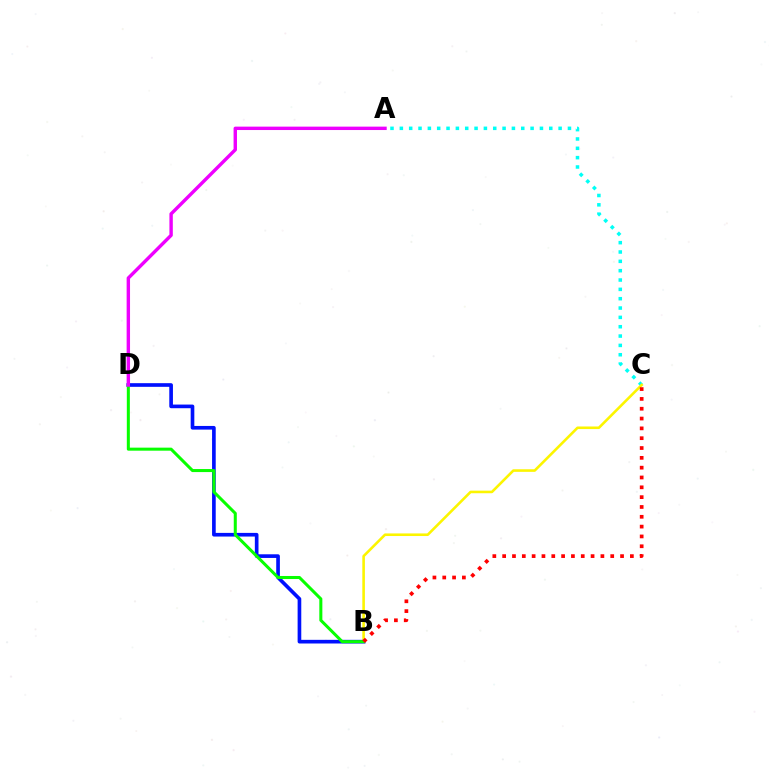{('A', 'C'): [{'color': '#00fff6', 'line_style': 'dotted', 'thickness': 2.54}], ('B', 'C'): [{'color': '#fcf500', 'line_style': 'solid', 'thickness': 1.87}, {'color': '#ff0000', 'line_style': 'dotted', 'thickness': 2.67}], ('B', 'D'): [{'color': '#0010ff', 'line_style': 'solid', 'thickness': 2.63}, {'color': '#08ff00', 'line_style': 'solid', 'thickness': 2.19}], ('A', 'D'): [{'color': '#ee00ff', 'line_style': 'solid', 'thickness': 2.45}]}